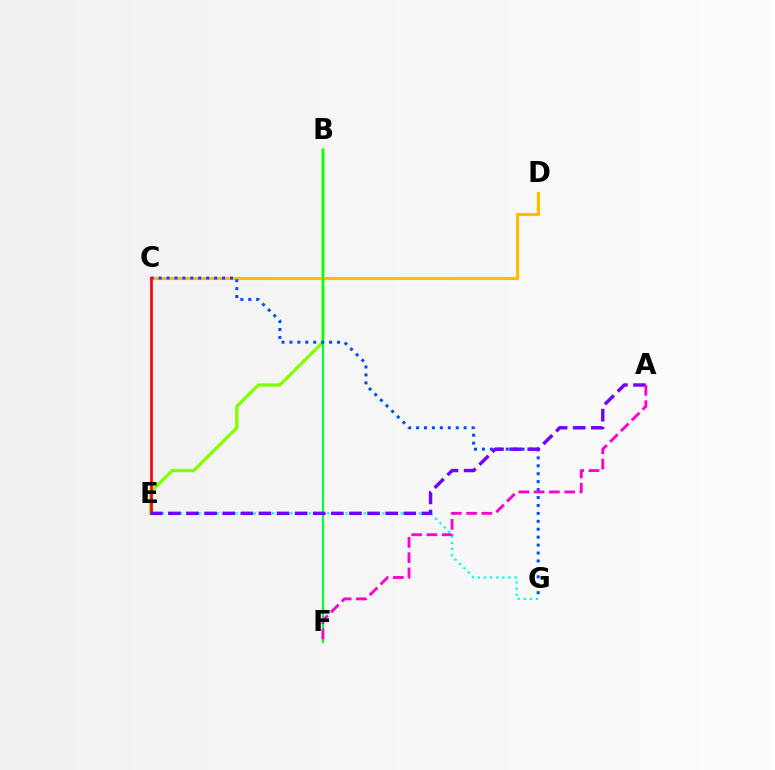{('B', 'E'): [{'color': '#84ff00', 'line_style': 'solid', 'thickness': 2.37}], ('C', 'D'): [{'color': '#ffbd00', 'line_style': 'solid', 'thickness': 2.28}], ('E', 'G'): [{'color': '#00fff6', 'line_style': 'dotted', 'thickness': 1.66}], ('B', 'F'): [{'color': '#00ff39', 'line_style': 'solid', 'thickness': 1.56}], ('C', 'G'): [{'color': '#004bff', 'line_style': 'dotted', 'thickness': 2.15}], ('C', 'E'): [{'color': '#ff0000', 'line_style': 'solid', 'thickness': 1.93}], ('A', 'E'): [{'color': '#7200ff', 'line_style': 'dashed', 'thickness': 2.46}], ('A', 'F'): [{'color': '#ff00cf', 'line_style': 'dashed', 'thickness': 2.07}]}